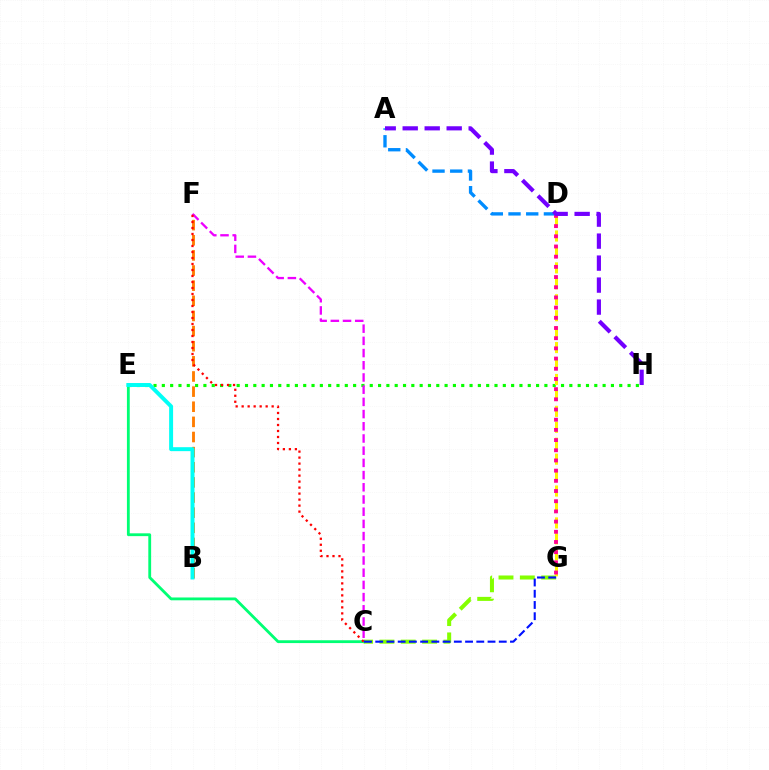{('E', 'H'): [{'color': '#08ff00', 'line_style': 'dotted', 'thickness': 2.26}], ('B', 'F'): [{'color': '#ff7c00', 'line_style': 'dashed', 'thickness': 2.06}], ('C', 'G'): [{'color': '#84ff00', 'line_style': 'dashed', 'thickness': 2.9}, {'color': '#0010ff', 'line_style': 'dashed', 'thickness': 1.53}], ('C', 'E'): [{'color': '#00ff74', 'line_style': 'solid', 'thickness': 2.03}], ('C', 'F'): [{'color': '#ee00ff', 'line_style': 'dashed', 'thickness': 1.66}, {'color': '#ff0000', 'line_style': 'dotted', 'thickness': 1.63}], ('D', 'G'): [{'color': '#fcf500', 'line_style': 'dashed', 'thickness': 2.17}, {'color': '#ff0094', 'line_style': 'dotted', 'thickness': 2.77}], ('A', 'D'): [{'color': '#008cff', 'line_style': 'dashed', 'thickness': 2.41}], ('B', 'E'): [{'color': '#00fff6', 'line_style': 'solid', 'thickness': 2.85}], ('A', 'H'): [{'color': '#7200ff', 'line_style': 'dashed', 'thickness': 2.99}]}